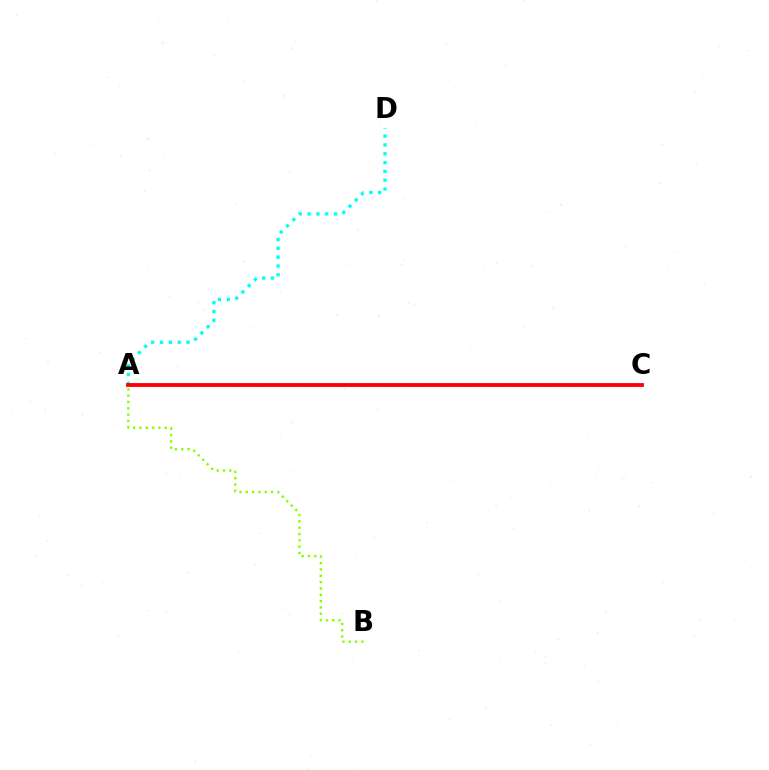{('A', 'B'): [{'color': '#84ff00', 'line_style': 'dotted', 'thickness': 1.72}], ('A', 'D'): [{'color': '#00fff6', 'line_style': 'dotted', 'thickness': 2.4}], ('A', 'C'): [{'color': '#7200ff', 'line_style': 'dashed', 'thickness': 1.57}, {'color': '#ff0000', 'line_style': 'solid', 'thickness': 2.75}]}